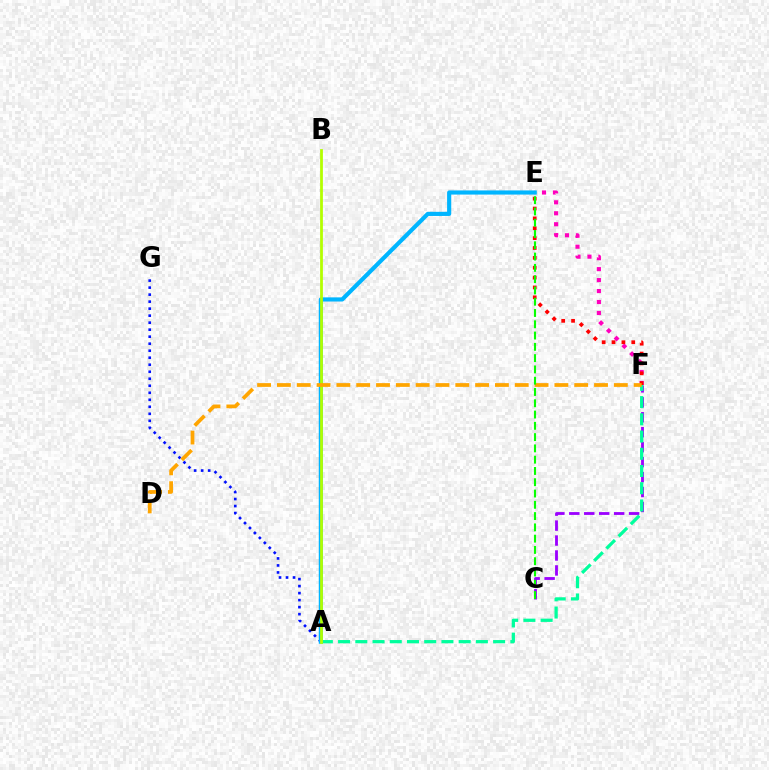{('E', 'F'): [{'color': '#ff00bd', 'line_style': 'dotted', 'thickness': 2.98}, {'color': '#ff0000', 'line_style': 'dotted', 'thickness': 2.68}], ('A', 'G'): [{'color': '#0010ff', 'line_style': 'dotted', 'thickness': 1.9}], ('C', 'F'): [{'color': '#9b00ff', 'line_style': 'dashed', 'thickness': 2.03}], ('A', 'E'): [{'color': '#00b5ff', 'line_style': 'solid', 'thickness': 2.99}], ('A', 'F'): [{'color': '#00ff9d', 'line_style': 'dashed', 'thickness': 2.34}], ('A', 'B'): [{'color': '#b3ff00', 'line_style': 'solid', 'thickness': 2.0}], ('D', 'F'): [{'color': '#ffa500', 'line_style': 'dashed', 'thickness': 2.69}], ('C', 'E'): [{'color': '#08ff00', 'line_style': 'dashed', 'thickness': 1.53}]}